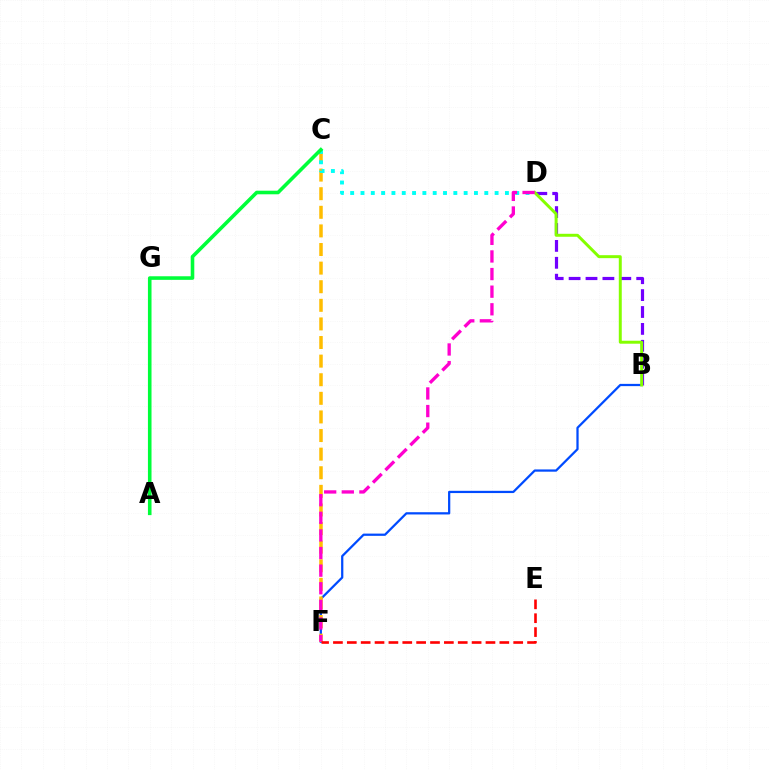{('B', 'F'): [{'color': '#004bff', 'line_style': 'solid', 'thickness': 1.62}], ('B', 'D'): [{'color': '#7200ff', 'line_style': 'dashed', 'thickness': 2.3}, {'color': '#84ff00', 'line_style': 'solid', 'thickness': 2.14}], ('C', 'F'): [{'color': '#ffbd00', 'line_style': 'dashed', 'thickness': 2.53}], ('C', 'D'): [{'color': '#00fff6', 'line_style': 'dotted', 'thickness': 2.8}], ('D', 'F'): [{'color': '#ff00cf', 'line_style': 'dashed', 'thickness': 2.39}], ('E', 'F'): [{'color': '#ff0000', 'line_style': 'dashed', 'thickness': 1.88}], ('A', 'C'): [{'color': '#00ff39', 'line_style': 'solid', 'thickness': 2.58}]}